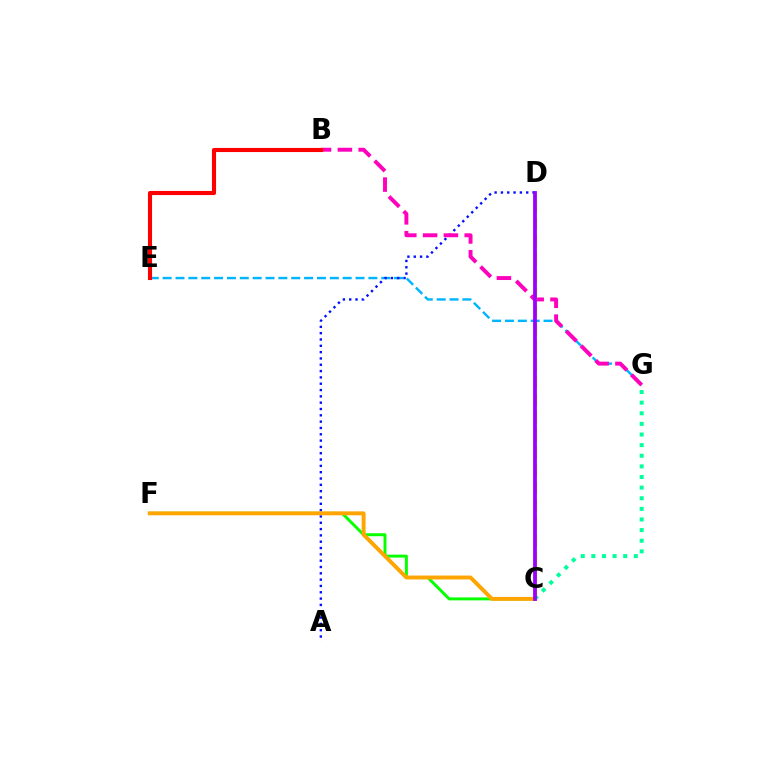{('E', 'G'): [{'color': '#00b5ff', 'line_style': 'dashed', 'thickness': 1.75}], ('C', 'F'): [{'color': '#08ff00', 'line_style': 'solid', 'thickness': 2.13}, {'color': '#ffa500', 'line_style': 'solid', 'thickness': 2.82}], ('A', 'D'): [{'color': '#0010ff', 'line_style': 'dotted', 'thickness': 1.72}], ('B', 'G'): [{'color': '#ff00bd', 'line_style': 'dashed', 'thickness': 2.83}], ('B', 'E'): [{'color': '#ff0000', 'line_style': 'solid', 'thickness': 2.96}], ('C', 'D'): [{'color': '#b3ff00', 'line_style': 'dashed', 'thickness': 2.39}, {'color': '#9b00ff', 'line_style': 'solid', 'thickness': 2.72}], ('C', 'G'): [{'color': '#00ff9d', 'line_style': 'dotted', 'thickness': 2.89}]}